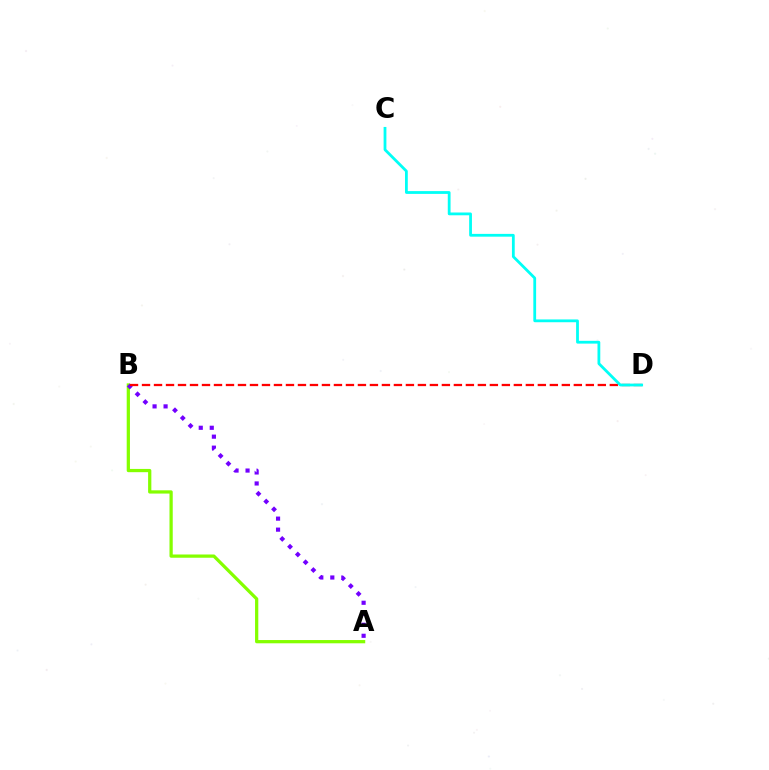{('A', 'B'): [{'color': '#84ff00', 'line_style': 'solid', 'thickness': 2.34}, {'color': '#7200ff', 'line_style': 'dotted', 'thickness': 2.99}], ('B', 'D'): [{'color': '#ff0000', 'line_style': 'dashed', 'thickness': 1.63}], ('C', 'D'): [{'color': '#00fff6', 'line_style': 'solid', 'thickness': 2.01}]}